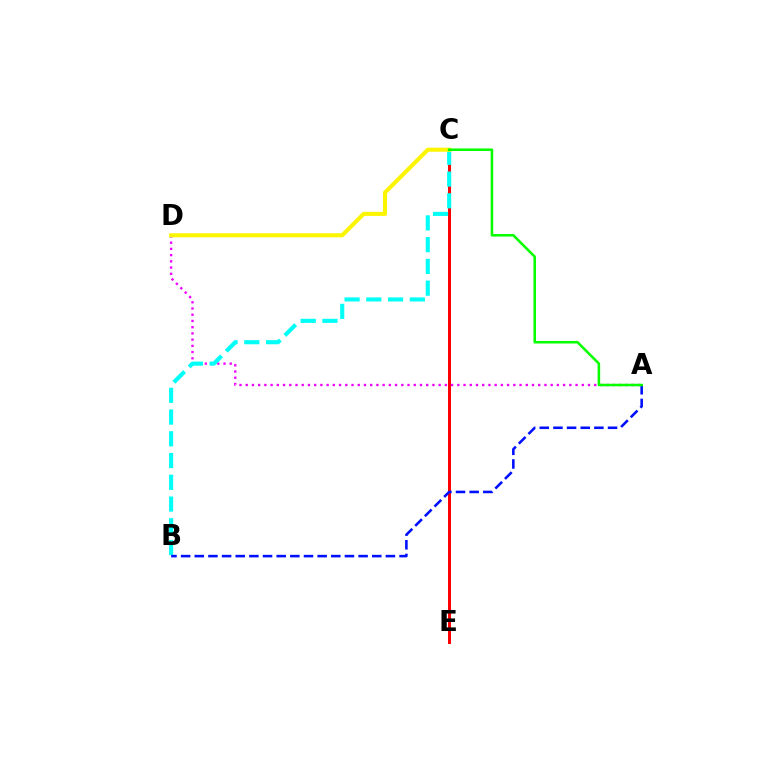{('C', 'E'): [{'color': '#ff0000', 'line_style': 'solid', 'thickness': 2.16}], ('A', 'D'): [{'color': '#ee00ff', 'line_style': 'dotted', 'thickness': 1.69}], ('B', 'C'): [{'color': '#00fff6', 'line_style': 'dashed', 'thickness': 2.95}], ('C', 'D'): [{'color': '#fcf500', 'line_style': 'solid', 'thickness': 2.94}], ('A', 'B'): [{'color': '#0010ff', 'line_style': 'dashed', 'thickness': 1.85}], ('A', 'C'): [{'color': '#08ff00', 'line_style': 'solid', 'thickness': 1.84}]}